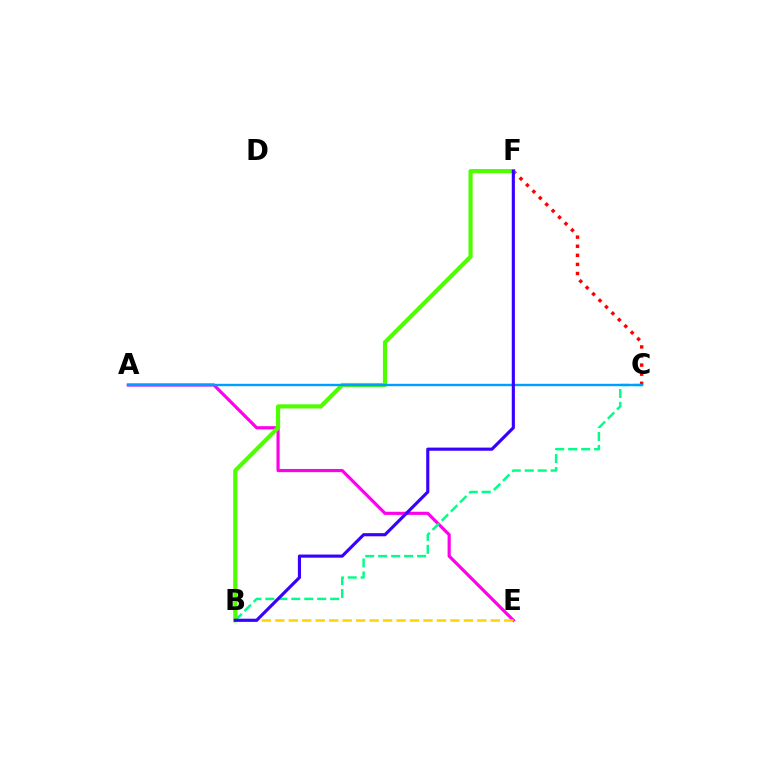{('A', 'E'): [{'color': '#ff00ed', 'line_style': 'solid', 'thickness': 2.28}], ('B', 'C'): [{'color': '#00ff86', 'line_style': 'dashed', 'thickness': 1.76}], ('C', 'F'): [{'color': '#ff0000', 'line_style': 'dotted', 'thickness': 2.47}], ('B', 'F'): [{'color': '#4fff00', 'line_style': 'solid', 'thickness': 3.0}, {'color': '#3700ff', 'line_style': 'solid', 'thickness': 2.25}], ('B', 'E'): [{'color': '#ffd500', 'line_style': 'dashed', 'thickness': 1.83}], ('A', 'C'): [{'color': '#009eff', 'line_style': 'solid', 'thickness': 1.71}]}